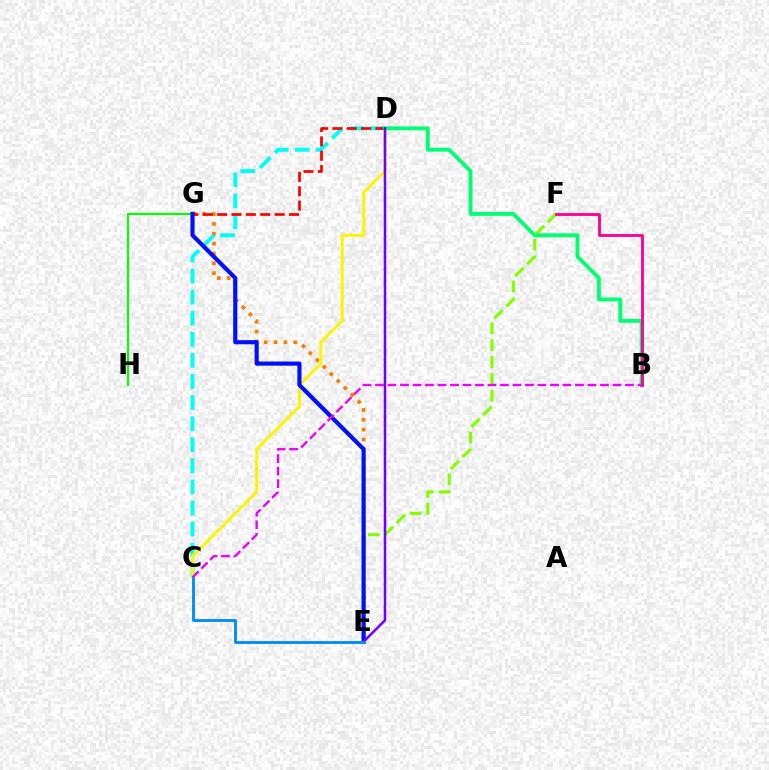{('E', 'F'): [{'color': '#84ff00', 'line_style': 'dashed', 'thickness': 2.29}], ('E', 'G'): [{'color': '#ff7c00', 'line_style': 'dotted', 'thickness': 2.68}, {'color': '#0010ff', 'line_style': 'solid', 'thickness': 2.99}], ('G', 'H'): [{'color': '#08ff00', 'line_style': 'solid', 'thickness': 1.55}], ('C', 'D'): [{'color': '#00fff6', 'line_style': 'dashed', 'thickness': 2.86}, {'color': '#fcf500', 'line_style': 'solid', 'thickness': 2.12}], ('D', 'G'): [{'color': '#ff0000', 'line_style': 'dashed', 'thickness': 1.95}], ('B', 'D'): [{'color': '#00ff74', 'line_style': 'solid', 'thickness': 2.8}], ('B', 'F'): [{'color': '#ff0094', 'line_style': 'solid', 'thickness': 2.04}], ('D', 'E'): [{'color': '#7200ff', 'line_style': 'solid', 'thickness': 1.83}], ('B', 'C'): [{'color': '#ee00ff', 'line_style': 'dashed', 'thickness': 1.7}], ('C', 'E'): [{'color': '#008cff', 'line_style': 'solid', 'thickness': 2.06}]}